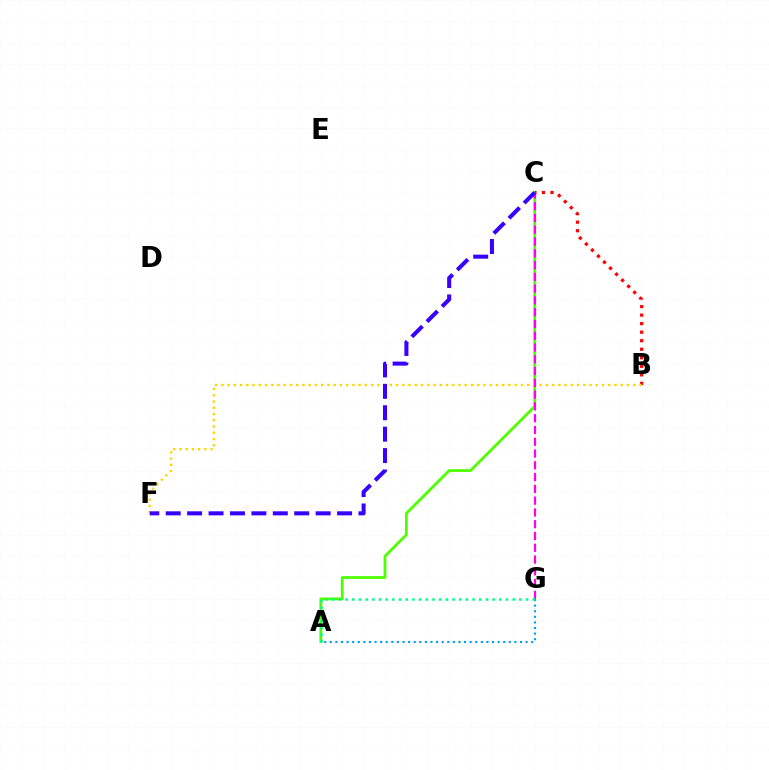{('A', 'C'): [{'color': '#4fff00', 'line_style': 'solid', 'thickness': 2.01}], ('B', 'C'): [{'color': '#ff0000', 'line_style': 'dotted', 'thickness': 2.32}], ('B', 'F'): [{'color': '#ffd500', 'line_style': 'dotted', 'thickness': 1.7}], ('A', 'G'): [{'color': '#009eff', 'line_style': 'dotted', 'thickness': 1.52}, {'color': '#00ff86', 'line_style': 'dotted', 'thickness': 1.82}], ('C', 'G'): [{'color': '#ff00ed', 'line_style': 'dashed', 'thickness': 1.6}], ('C', 'F'): [{'color': '#3700ff', 'line_style': 'dashed', 'thickness': 2.91}]}